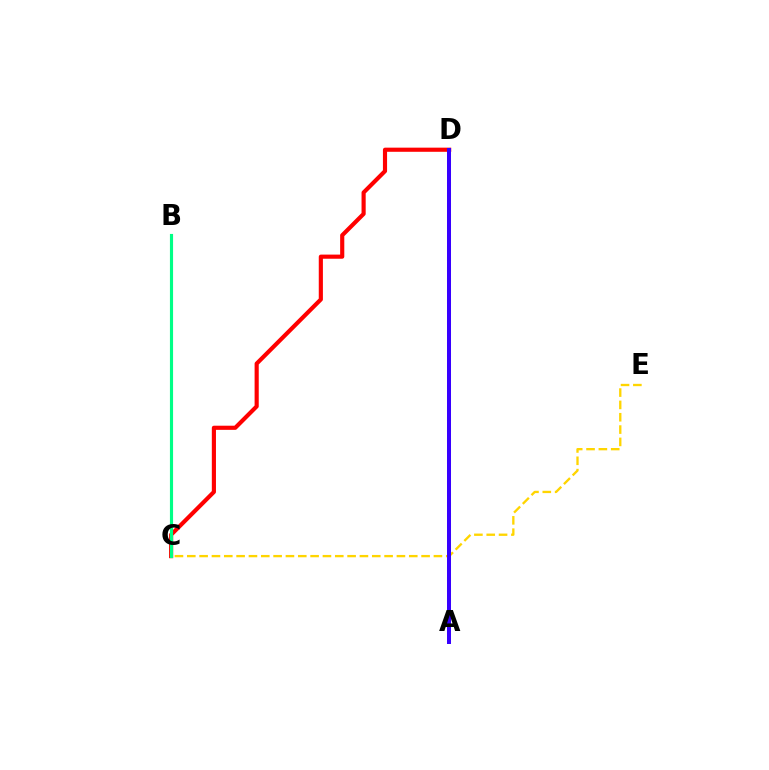{('A', 'D'): [{'color': '#4fff00', 'line_style': 'dotted', 'thickness': 2.9}, {'color': '#3700ff', 'line_style': 'solid', 'thickness': 2.88}], ('B', 'C'): [{'color': '#ff00ed', 'line_style': 'dotted', 'thickness': 2.0}, {'color': '#009eff', 'line_style': 'dashed', 'thickness': 1.82}, {'color': '#00ff86', 'line_style': 'solid', 'thickness': 2.26}], ('C', 'D'): [{'color': '#ff0000', 'line_style': 'solid', 'thickness': 2.98}], ('C', 'E'): [{'color': '#ffd500', 'line_style': 'dashed', 'thickness': 1.68}]}